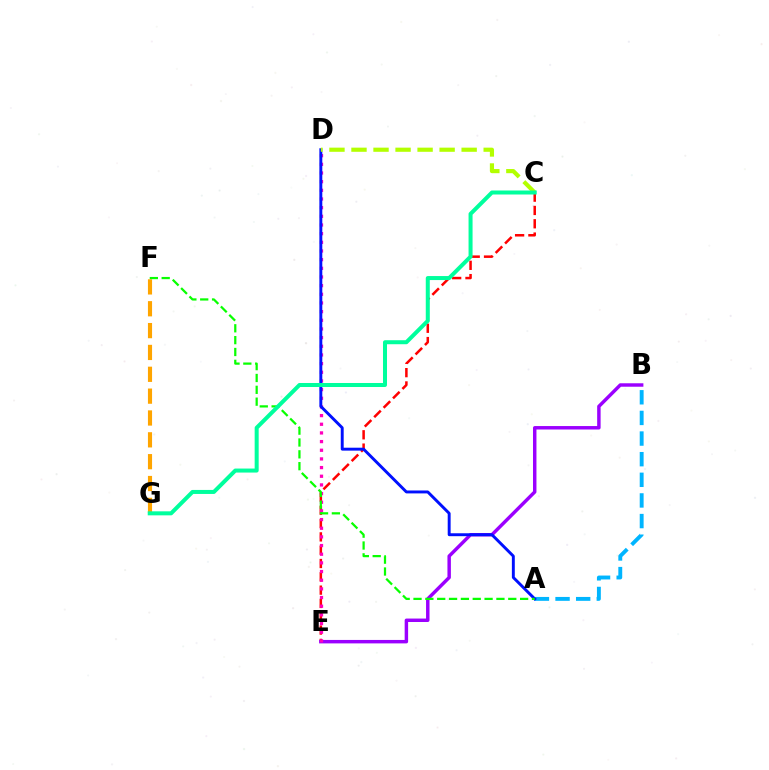{('C', 'E'): [{'color': '#ff0000', 'line_style': 'dashed', 'thickness': 1.81}], ('B', 'E'): [{'color': '#9b00ff', 'line_style': 'solid', 'thickness': 2.48}], ('A', 'B'): [{'color': '#00b5ff', 'line_style': 'dashed', 'thickness': 2.8}], ('D', 'E'): [{'color': '#ff00bd', 'line_style': 'dotted', 'thickness': 2.35}], ('F', 'G'): [{'color': '#ffa500', 'line_style': 'dashed', 'thickness': 2.97}], ('A', 'D'): [{'color': '#0010ff', 'line_style': 'solid', 'thickness': 2.1}], ('C', 'D'): [{'color': '#b3ff00', 'line_style': 'dashed', 'thickness': 2.99}], ('A', 'F'): [{'color': '#08ff00', 'line_style': 'dashed', 'thickness': 1.61}], ('C', 'G'): [{'color': '#00ff9d', 'line_style': 'solid', 'thickness': 2.89}]}